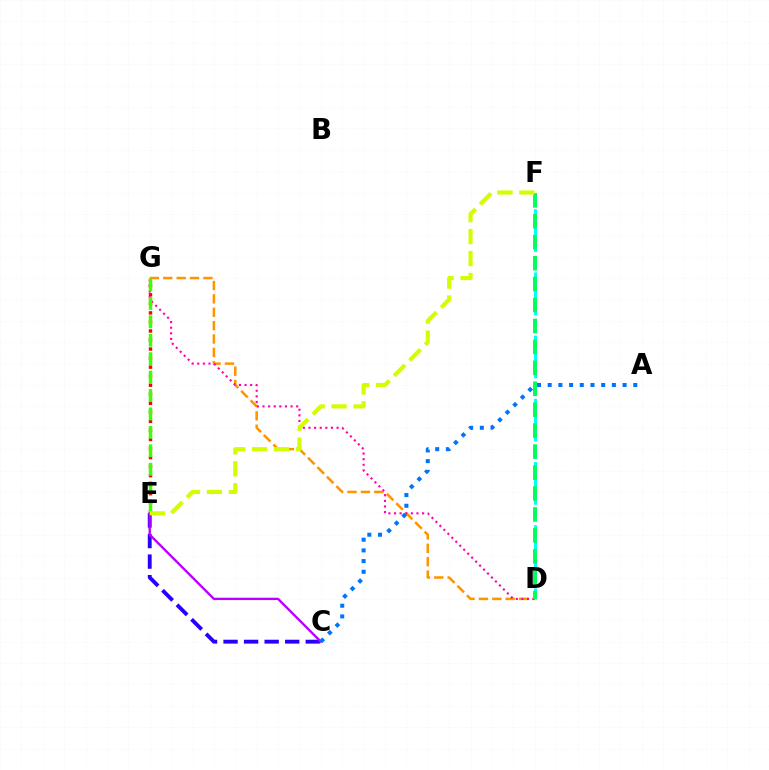{('D', 'G'): [{'color': '#ff9400', 'line_style': 'dashed', 'thickness': 1.82}, {'color': '#ff00ac', 'line_style': 'dotted', 'thickness': 1.53}], ('E', 'G'): [{'color': '#ff0000', 'line_style': 'dotted', 'thickness': 2.46}, {'color': '#3dff00', 'line_style': 'dashed', 'thickness': 2.5}], ('C', 'E'): [{'color': '#2500ff', 'line_style': 'dashed', 'thickness': 2.79}, {'color': '#b900ff', 'line_style': 'solid', 'thickness': 1.69}], ('D', 'F'): [{'color': '#00fff6', 'line_style': 'dashed', 'thickness': 2.15}, {'color': '#00ff5c', 'line_style': 'dashed', 'thickness': 2.84}], ('A', 'C'): [{'color': '#0074ff', 'line_style': 'dotted', 'thickness': 2.91}], ('E', 'F'): [{'color': '#d1ff00', 'line_style': 'dashed', 'thickness': 2.98}]}